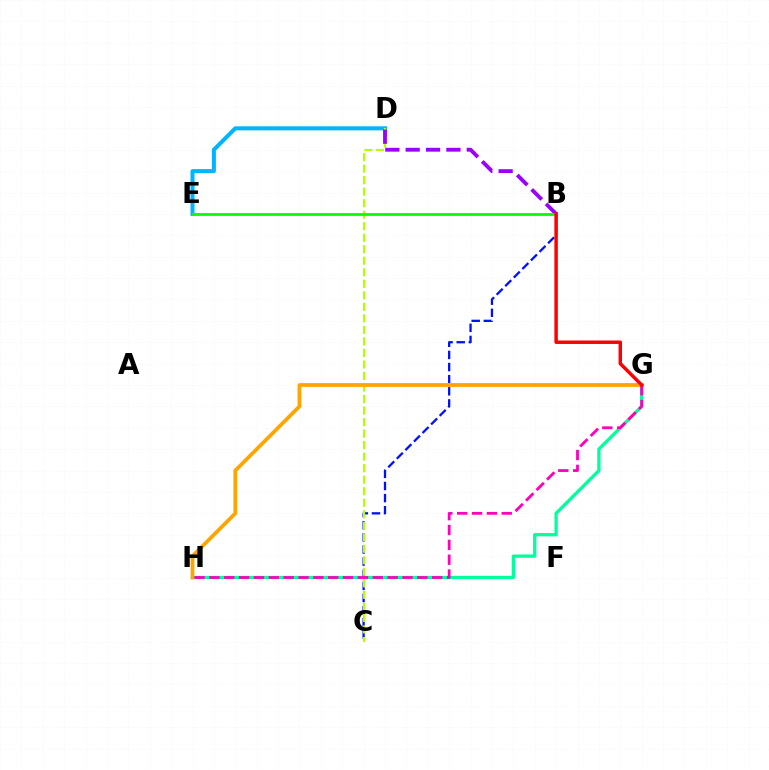{('D', 'E'): [{'color': '#00b5ff', 'line_style': 'solid', 'thickness': 2.89}], ('B', 'C'): [{'color': '#0010ff', 'line_style': 'dashed', 'thickness': 1.65}], ('C', 'D'): [{'color': '#b3ff00', 'line_style': 'dashed', 'thickness': 1.57}], ('B', 'D'): [{'color': '#9b00ff', 'line_style': 'dashed', 'thickness': 2.77}], ('G', 'H'): [{'color': '#00ff9d', 'line_style': 'solid', 'thickness': 2.37}, {'color': '#ffa500', 'line_style': 'solid', 'thickness': 2.71}, {'color': '#ff00bd', 'line_style': 'dashed', 'thickness': 2.02}], ('B', 'E'): [{'color': '#08ff00', 'line_style': 'solid', 'thickness': 2.0}], ('B', 'G'): [{'color': '#ff0000', 'line_style': 'solid', 'thickness': 2.49}]}